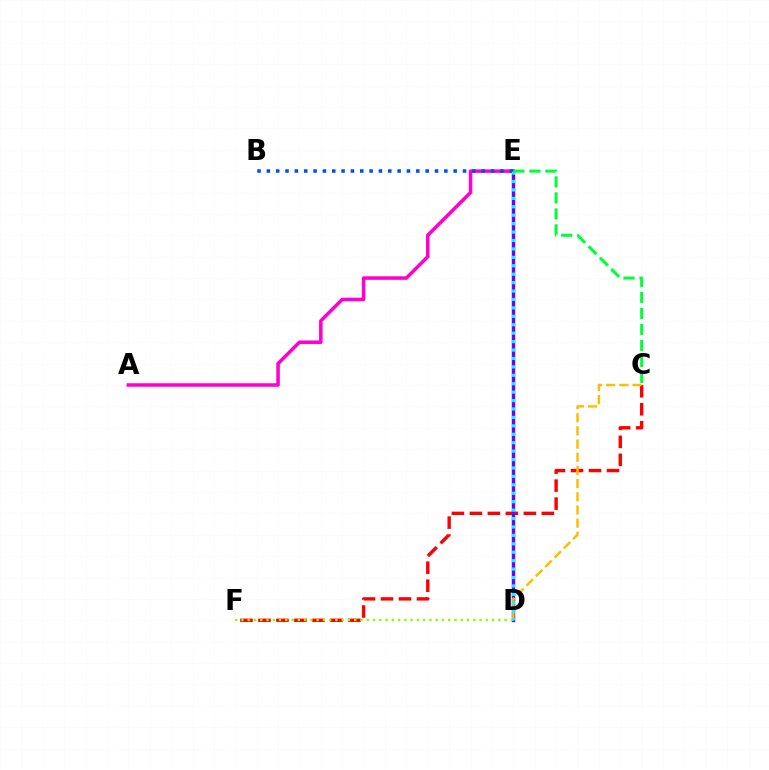{('C', 'F'): [{'color': '#ff0000', 'line_style': 'dashed', 'thickness': 2.44}], ('A', 'E'): [{'color': '#ff00cf', 'line_style': 'solid', 'thickness': 2.54}], ('B', 'E'): [{'color': '#004bff', 'line_style': 'dotted', 'thickness': 2.54}], ('D', 'E'): [{'color': '#7200ff', 'line_style': 'solid', 'thickness': 2.48}, {'color': '#00fff6', 'line_style': 'dotted', 'thickness': 2.29}], ('C', 'D'): [{'color': '#ffbd00', 'line_style': 'dashed', 'thickness': 1.79}], ('D', 'F'): [{'color': '#84ff00', 'line_style': 'dotted', 'thickness': 1.7}], ('C', 'E'): [{'color': '#00ff39', 'line_style': 'dashed', 'thickness': 2.17}]}